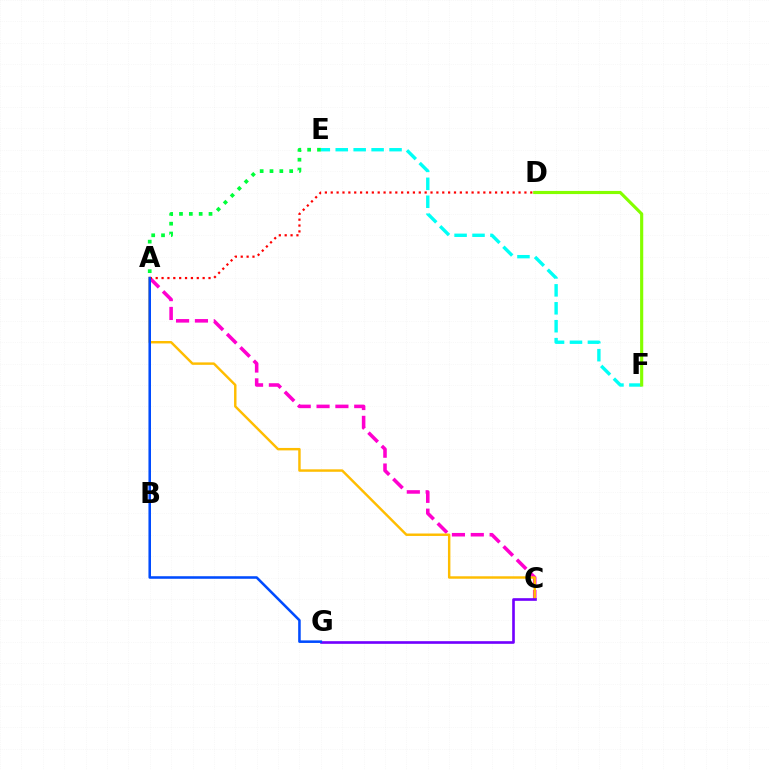{('A', 'C'): [{'color': '#ff00cf', 'line_style': 'dashed', 'thickness': 2.56}, {'color': '#ffbd00', 'line_style': 'solid', 'thickness': 1.76}], ('E', 'F'): [{'color': '#00fff6', 'line_style': 'dashed', 'thickness': 2.44}], ('A', 'D'): [{'color': '#ff0000', 'line_style': 'dotted', 'thickness': 1.59}], ('A', 'E'): [{'color': '#00ff39', 'line_style': 'dotted', 'thickness': 2.67}], ('C', 'G'): [{'color': '#7200ff', 'line_style': 'solid', 'thickness': 1.9}], ('D', 'F'): [{'color': '#84ff00', 'line_style': 'solid', 'thickness': 2.26}], ('A', 'G'): [{'color': '#004bff', 'line_style': 'solid', 'thickness': 1.83}]}